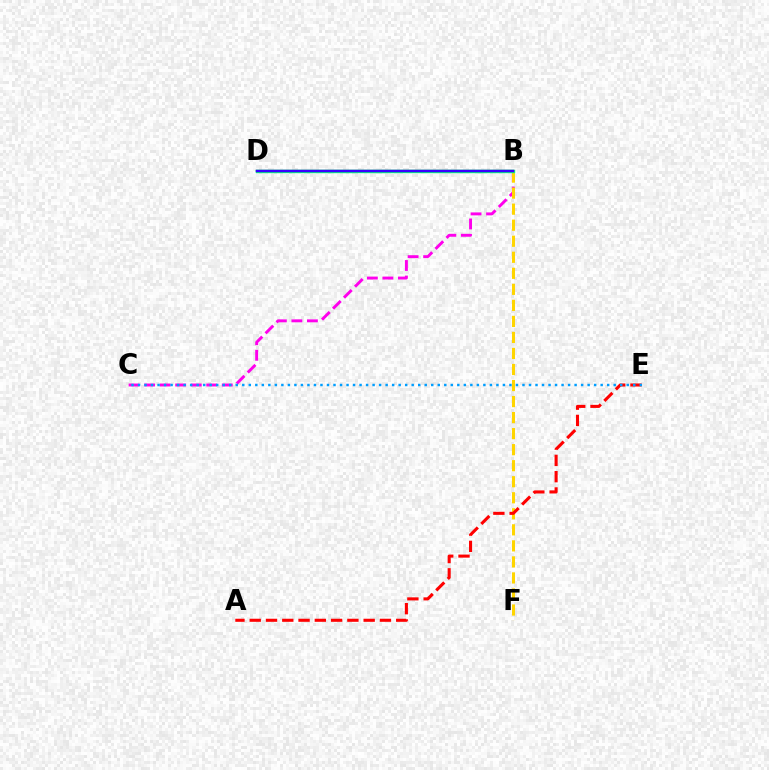{('B', 'C'): [{'color': '#ff00ed', 'line_style': 'dashed', 'thickness': 2.11}], ('B', 'F'): [{'color': '#ffd500', 'line_style': 'dashed', 'thickness': 2.18}], ('B', 'D'): [{'color': '#00ff86', 'line_style': 'solid', 'thickness': 2.45}, {'color': '#4fff00', 'line_style': 'solid', 'thickness': 1.64}, {'color': '#3700ff', 'line_style': 'solid', 'thickness': 1.79}], ('A', 'E'): [{'color': '#ff0000', 'line_style': 'dashed', 'thickness': 2.21}], ('C', 'E'): [{'color': '#009eff', 'line_style': 'dotted', 'thickness': 1.77}]}